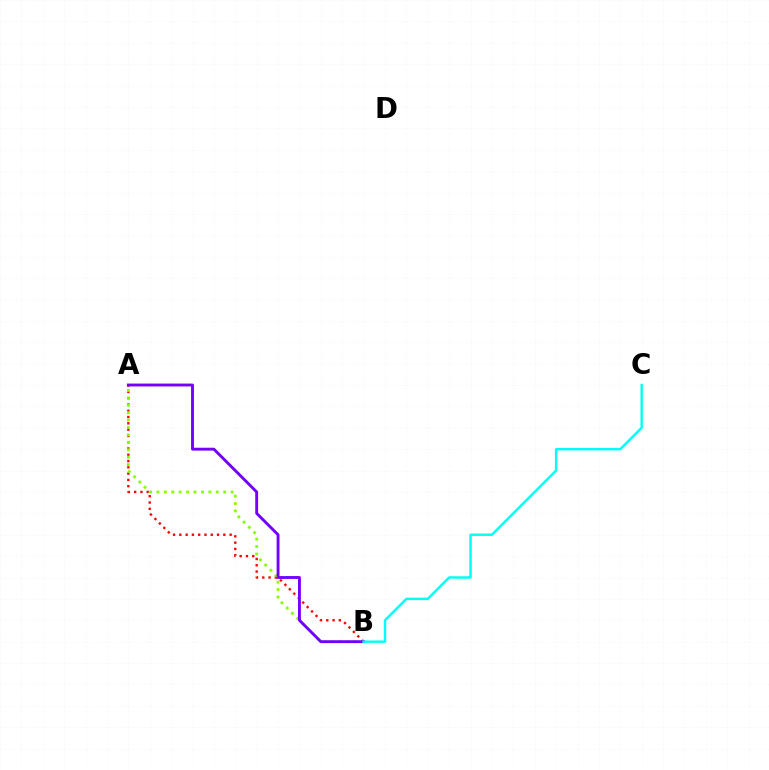{('A', 'B'): [{'color': '#ff0000', 'line_style': 'dotted', 'thickness': 1.71}, {'color': '#84ff00', 'line_style': 'dotted', 'thickness': 2.01}, {'color': '#7200ff', 'line_style': 'solid', 'thickness': 2.07}], ('B', 'C'): [{'color': '#00fff6', 'line_style': 'solid', 'thickness': 1.75}]}